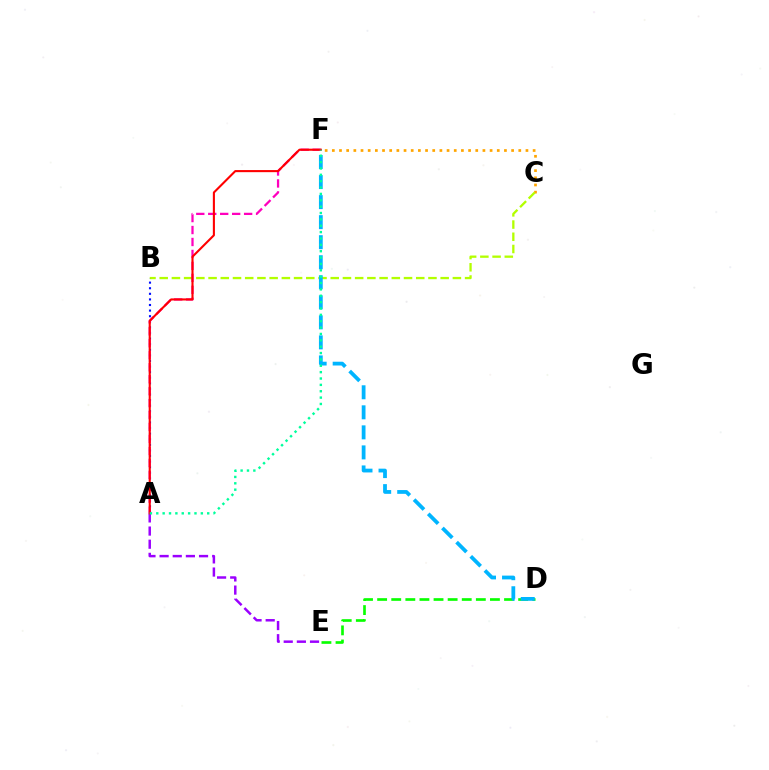{('A', 'E'): [{'color': '#9b00ff', 'line_style': 'dashed', 'thickness': 1.79}], ('D', 'E'): [{'color': '#08ff00', 'line_style': 'dashed', 'thickness': 1.92}], ('C', 'F'): [{'color': '#ffa500', 'line_style': 'dotted', 'thickness': 1.95}], ('B', 'C'): [{'color': '#b3ff00', 'line_style': 'dashed', 'thickness': 1.66}], ('A', 'B'): [{'color': '#0010ff', 'line_style': 'dotted', 'thickness': 1.52}], ('A', 'F'): [{'color': '#ff00bd', 'line_style': 'dashed', 'thickness': 1.62}, {'color': '#ff0000', 'line_style': 'solid', 'thickness': 1.51}, {'color': '#00ff9d', 'line_style': 'dotted', 'thickness': 1.73}], ('D', 'F'): [{'color': '#00b5ff', 'line_style': 'dashed', 'thickness': 2.72}]}